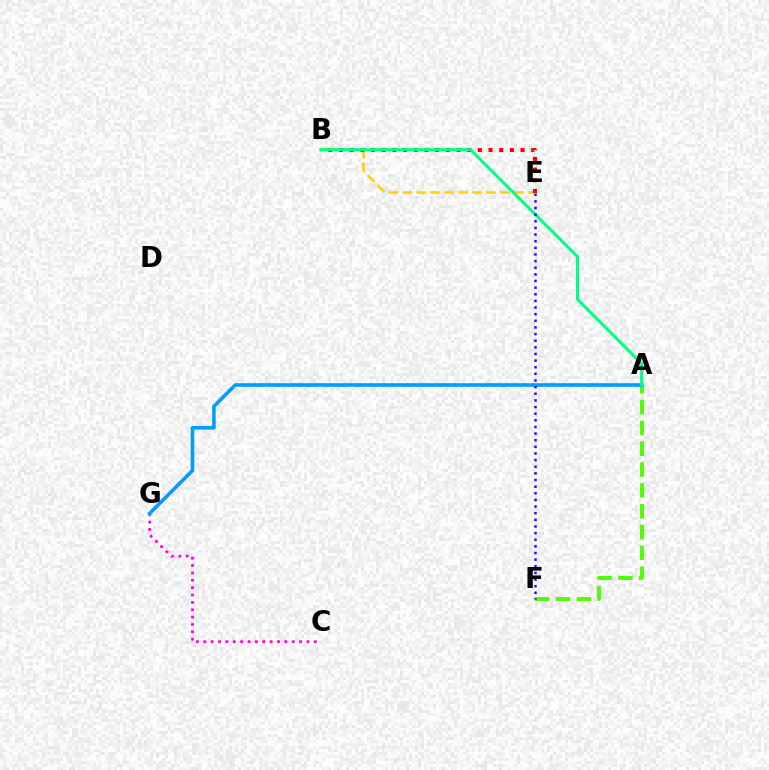{('B', 'E'): [{'color': '#ffd500', 'line_style': 'dashed', 'thickness': 1.9}, {'color': '#ff0000', 'line_style': 'dotted', 'thickness': 2.9}], ('C', 'G'): [{'color': '#ff00ed', 'line_style': 'dotted', 'thickness': 2.0}], ('A', 'F'): [{'color': '#4fff00', 'line_style': 'dashed', 'thickness': 2.83}], ('A', 'G'): [{'color': '#009eff', 'line_style': 'solid', 'thickness': 2.61}], ('A', 'B'): [{'color': '#00ff86', 'line_style': 'solid', 'thickness': 2.19}], ('E', 'F'): [{'color': '#3700ff', 'line_style': 'dotted', 'thickness': 1.8}]}